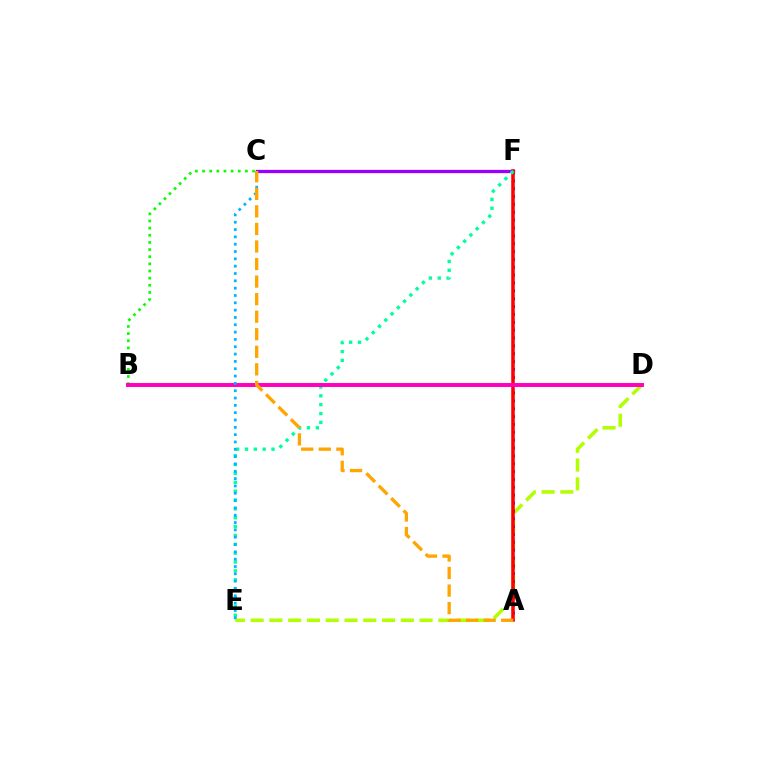{('C', 'F'): [{'color': '#9b00ff', 'line_style': 'solid', 'thickness': 2.37}], ('D', 'E'): [{'color': '#b3ff00', 'line_style': 'dashed', 'thickness': 2.55}], ('B', 'C'): [{'color': '#08ff00', 'line_style': 'dotted', 'thickness': 1.94}], ('A', 'F'): [{'color': '#0010ff', 'line_style': 'dotted', 'thickness': 2.14}, {'color': '#ff0000', 'line_style': 'solid', 'thickness': 2.55}], ('E', 'F'): [{'color': '#00ff9d', 'line_style': 'dotted', 'thickness': 2.41}], ('B', 'D'): [{'color': '#ff00bd', 'line_style': 'solid', 'thickness': 2.84}], ('C', 'E'): [{'color': '#00b5ff', 'line_style': 'dotted', 'thickness': 1.99}], ('A', 'C'): [{'color': '#ffa500', 'line_style': 'dashed', 'thickness': 2.38}]}